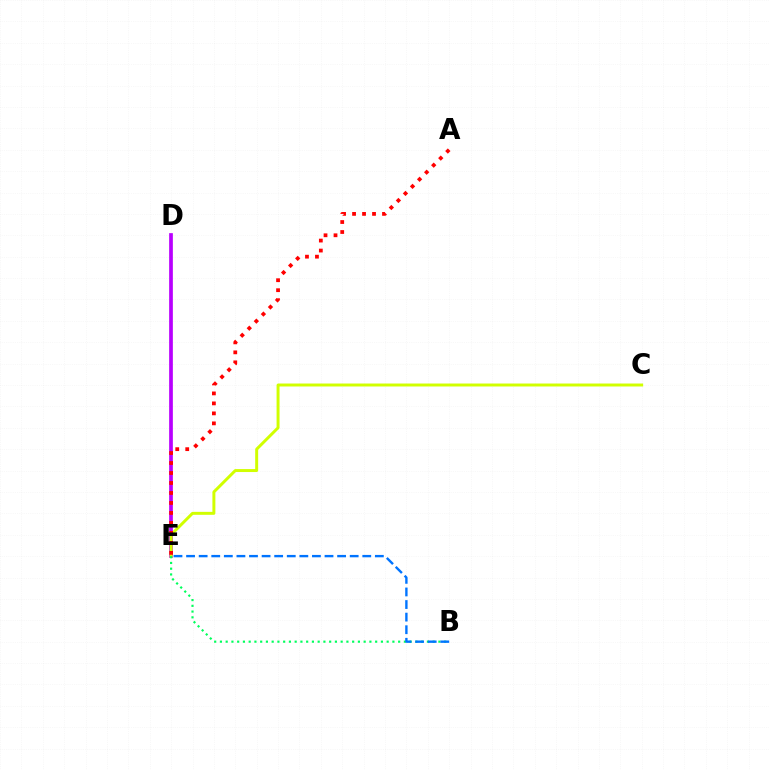{('D', 'E'): [{'color': '#b900ff', 'line_style': 'solid', 'thickness': 2.67}], ('C', 'E'): [{'color': '#d1ff00', 'line_style': 'solid', 'thickness': 2.13}], ('A', 'E'): [{'color': '#ff0000', 'line_style': 'dotted', 'thickness': 2.71}], ('B', 'E'): [{'color': '#00ff5c', 'line_style': 'dotted', 'thickness': 1.56}, {'color': '#0074ff', 'line_style': 'dashed', 'thickness': 1.71}]}